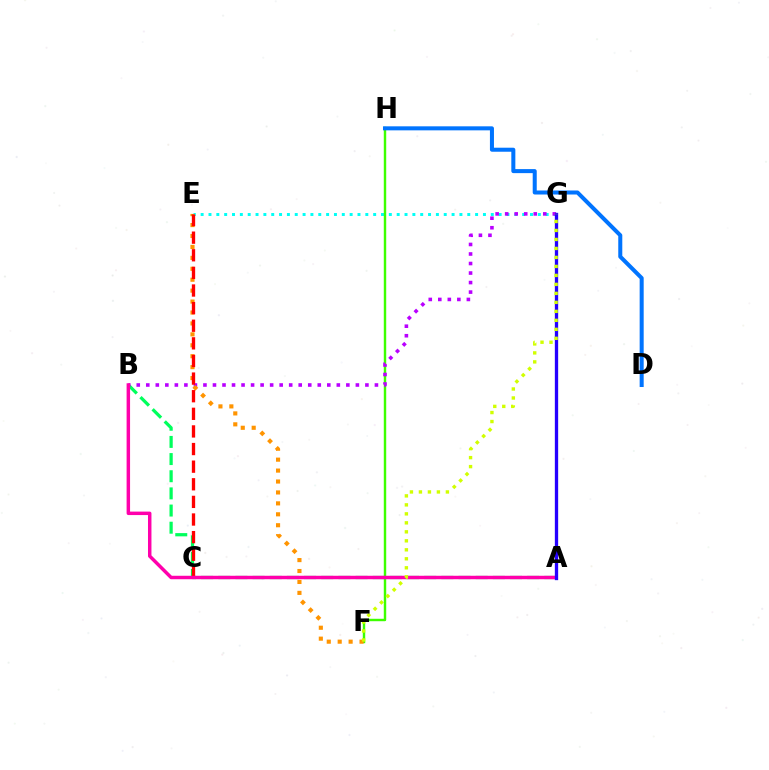{('E', 'G'): [{'color': '#00fff6', 'line_style': 'dotted', 'thickness': 2.13}], ('F', 'H'): [{'color': '#3dff00', 'line_style': 'solid', 'thickness': 1.75}], ('A', 'B'): [{'color': '#00ff5c', 'line_style': 'dashed', 'thickness': 2.33}, {'color': '#ff00ac', 'line_style': 'solid', 'thickness': 2.49}], ('B', 'G'): [{'color': '#b900ff', 'line_style': 'dotted', 'thickness': 2.59}], ('E', 'F'): [{'color': '#ff9400', 'line_style': 'dotted', 'thickness': 2.97}], ('C', 'E'): [{'color': '#ff0000', 'line_style': 'dashed', 'thickness': 2.39}], ('D', 'H'): [{'color': '#0074ff', 'line_style': 'solid', 'thickness': 2.9}], ('A', 'G'): [{'color': '#2500ff', 'line_style': 'solid', 'thickness': 2.39}], ('F', 'G'): [{'color': '#d1ff00', 'line_style': 'dotted', 'thickness': 2.44}]}